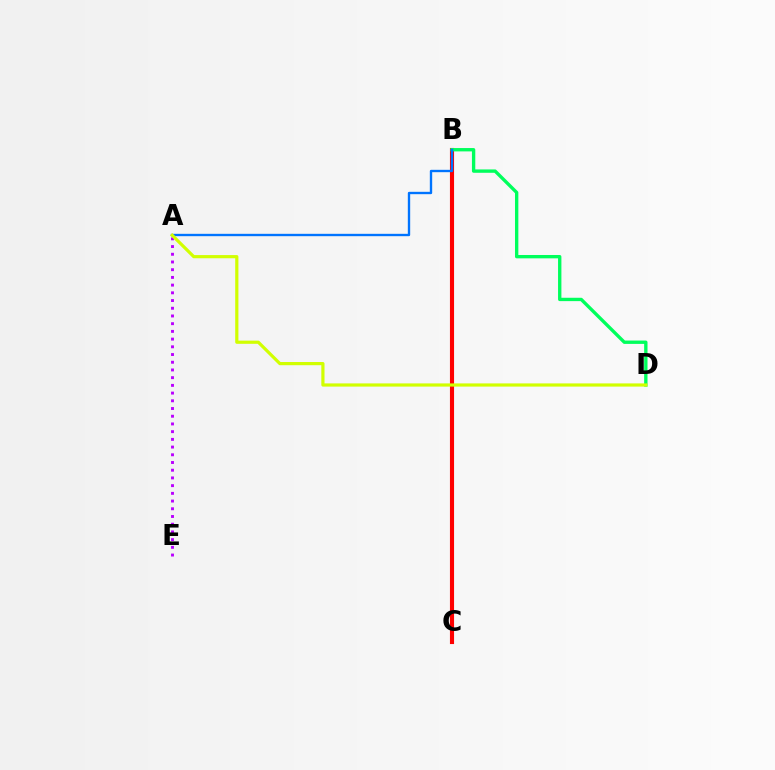{('A', 'E'): [{'color': '#b900ff', 'line_style': 'dotted', 'thickness': 2.1}], ('B', 'C'): [{'color': '#ff0000', 'line_style': 'solid', 'thickness': 2.96}], ('B', 'D'): [{'color': '#00ff5c', 'line_style': 'solid', 'thickness': 2.41}], ('A', 'B'): [{'color': '#0074ff', 'line_style': 'solid', 'thickness': 1.7}], ('A', 'D'): [{'color': '#d1ff00', 'line_style': 'solid', 'thickness': 2.3}]}